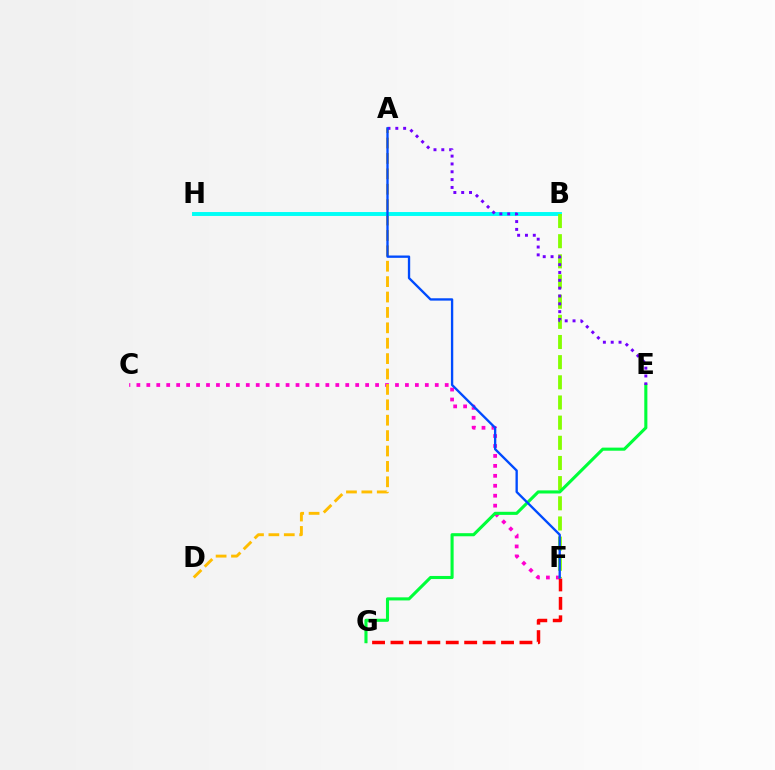{('C', 'F'): [{'color': '#ff00cf', 'line_style': 'dotted', 'thickness': 2.7}], ('A', 'D'): [{'color': '#ffbd00', 'line_style': 'dashed', 'thickness': 2.09}], ('B', 'H'): [{'color': '#00fff6', 'line_style': 'solid', 'thickness': 2.82}], ('B', 'F'): [{'color': '#84ff00', 'line_style': 'dashed', 'thickness': 2.74}], ('E', 'G'): [{'color': '#00ff39', 'line_style': 'solid', 'thickness': 2.23}], ('A', 'E'): [{'color': '#7200ff', 'line_style': 'dotted', 'thickness': 2.13}], ('F', 'G'): [{'color': '#ff0000', 'line_style': 'dashed', 'thickness': 2.5}], ('A', 'F'): [{'color': '#004bff', 'line_style': 'solid', 'thickness': 1.68}]}